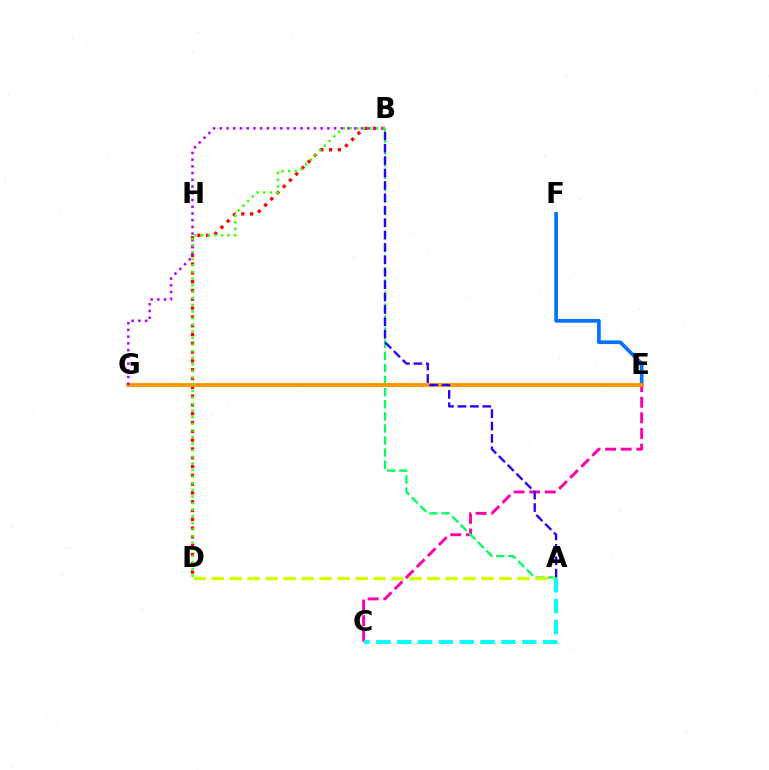{('C', 'E'): [{'color': '#ff00ac', 'line_style': 'dashed', 'thickness': 2.12}], ('E', 'F'): [{'color': '#0074ff', 'line_style': 'solid', 'thickness': 2.66}], ('A', 'B'): [{'color': '#00ff5c', 'line_style': 'dashed', 'thickness': 1.64}, {'color': '#2500ff', 'line_style': 'dashed', 'thickness': 1.69}], ('B', 'D'): [{'color': '#ff0000', 'line_style': 'dotted', 'thickness': 2.39}, {'color': '#3dff00', 'line_style': 'dotted', 'thickness': 1.79}], ('A', 'D'): [{'color': '#d1ff00', 'line_style': 'dashed', 'thickness': 2.44}], ('E', 'G'): [{'color': '#ff9400', 'line_style': 'solid', 'thickness': 2.74}], ('B', 'G'): [{'color': '#b900ff', 'line_style': 'dotted', 'thickness': 1.83}], ('A', 'C'): [{'color': '#00fff6', 'line_style': 'dashed', 'thickness': 2.83}]}